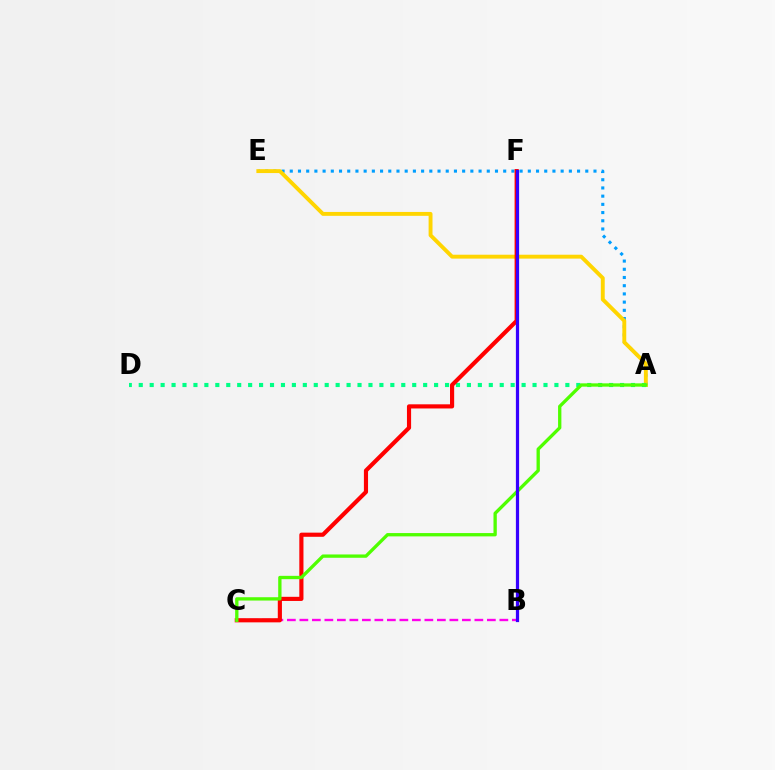{('A', 'E'): [{'color': '#009eff', 'line_style': 'dotted', 'thickness': 2.23}, {'color': '#ffd500', 'line_style': 'solid', 'thickness': 2.8}], ('B', 'C'): [{'color': '#ff00ed', 'line_style': 'dashed', 'thickness': 1.7}], ('A', 'D'): [{'color': '#00ff86', 'line_style': 'dotted', 'thickness': 2.97}], ('C', 'F'): [{'color': '#ff0000', 'line_style': 'solid', 'thickness': 2.99}], ('A', 'C'): [{'color': '#4fff00', 'line_style': 'solid', 'thickness': 2.39}], ('B', 'F'): [{'color': '#3700ff', 'line_style': 'solid', 'thickness': 2.32}]}